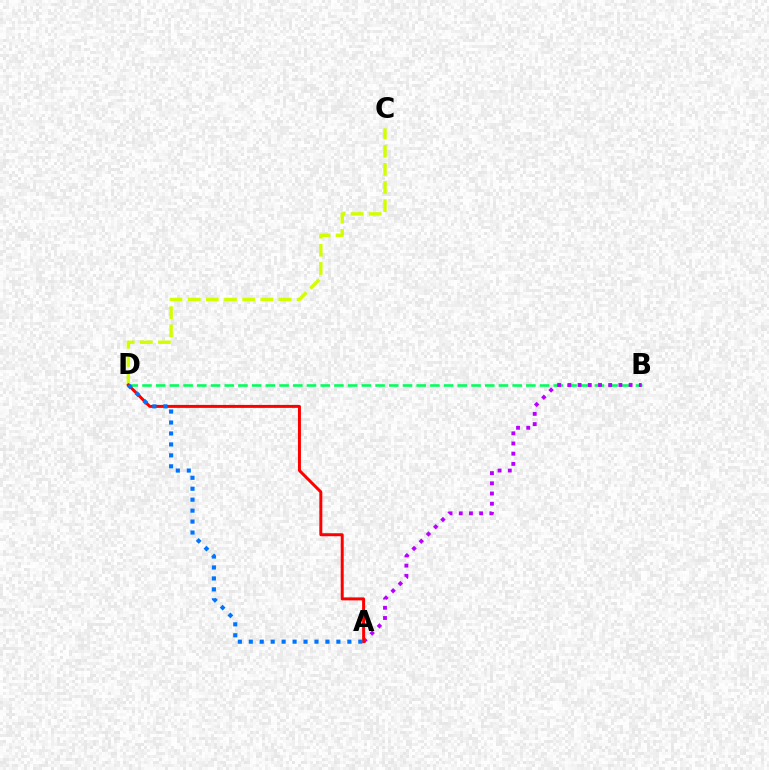{('B', 'D'): [{'color': '#00ff5c', 'line_style': 'dashed', 'thickness': 1.86}], ('C', 'D'): [{'color': '#d1ff00', 'line_style': 'dashed', 'thickness': 2.46}], ('A', 'B'): [{'color': '#b900ff', 'line_style': 'dotted', 'thickness': 2.77}], ('A', 'D'): [{'color': '#ff0000', 'line_style': 'solid', 'thickness': 2.14}, {'color': '#0074ff', 'line_style': 'dotted', 'thickness': 2.98}]}